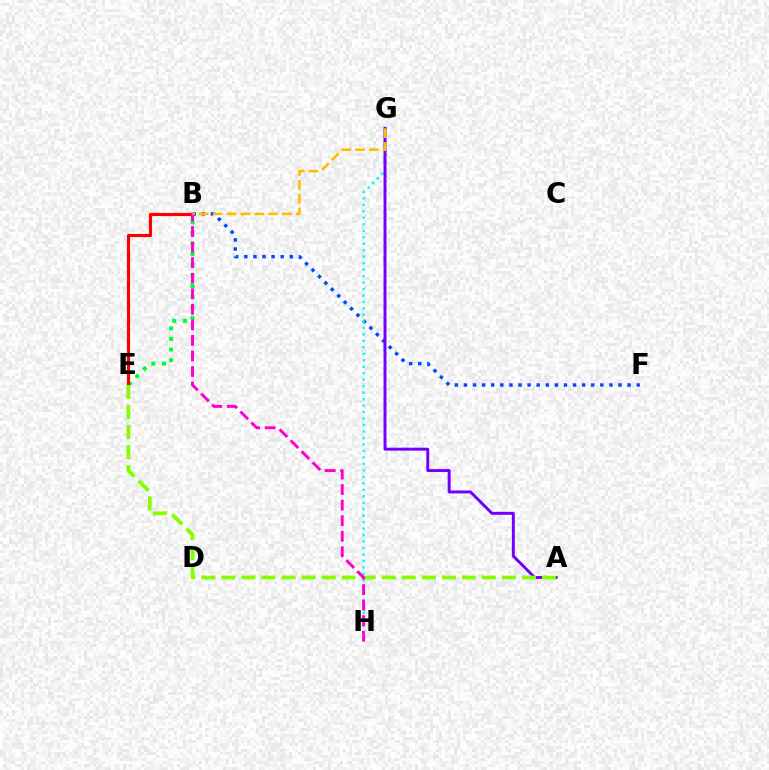{('B', 'E'): [{'color': '#00ff39', 'line_style': 'dotted', 'thickness': 2.88}, {'color': '#ff0000', 'line_style': 'solid', 'thickness': 2.26}], ('B', 'F'): [{'color': '#004bff', 'line_style': 'dotted', 'thickness': 2.47}], ('G', 'H'): [{'color': '#00fff6', 'line_style': 'dotted', 'thickness': 1.76}], ('A', 'G'): [{'color': '#7200ff', 'line_style': 'solid', 'thickness': 2.12}], ('A', 'E'): [{'color': '#84ff00', 'line_style': 'dashed', 'thickness': 2.72}], ('B', 'H'): [{'color': '#ff00cf', 'line_style': 'dashed', 'thickness': 2.11}], ('B', 'G'): [{'color': '#ffbd00', 'line_style': 'dashed', 'thickness': 1.88}]}